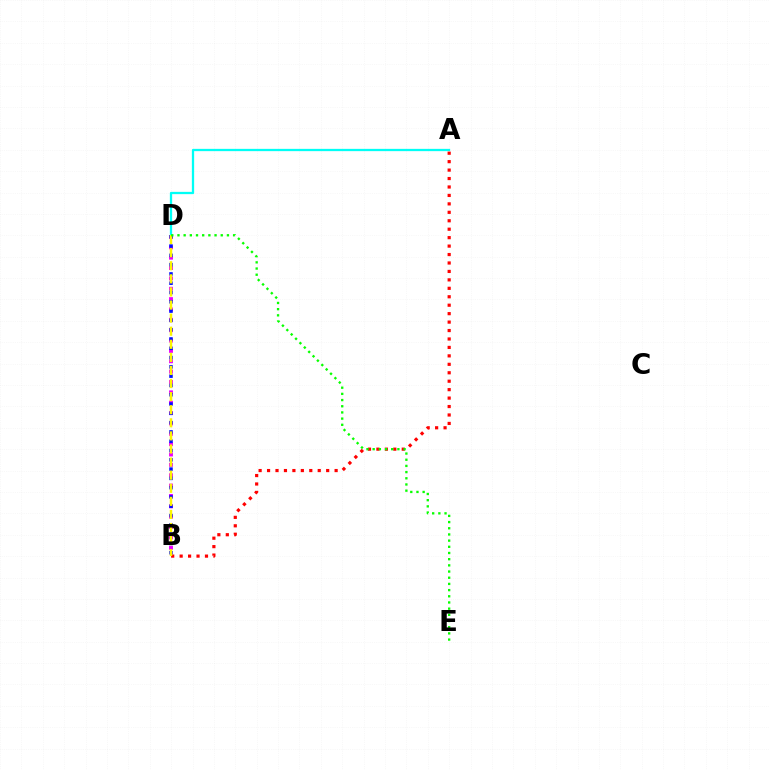{('B', 'D'): [{'color': '#ee00ff', 'line_style': 'dotted', 'thickness': 2.81}, {'color': '#0010ff', 'line_style': 'dotted', 'thickness': 2.53}, {'color': '#fcf500', 'line_style': 'dashed', 'thickness': 1.78}], ('A', 'D'): [{'color': '#00fff6', 'line_style': 'solid', 'thickness': 1.64}], ('A', 'B'): [{'color': '#ff0000', 'line_style': 'dotted', 'thickness': 2.29}], ('D', 'E'): [{'color': '#08ff00', 'line_style': 'dotted', 'thickness': 1.68}]}